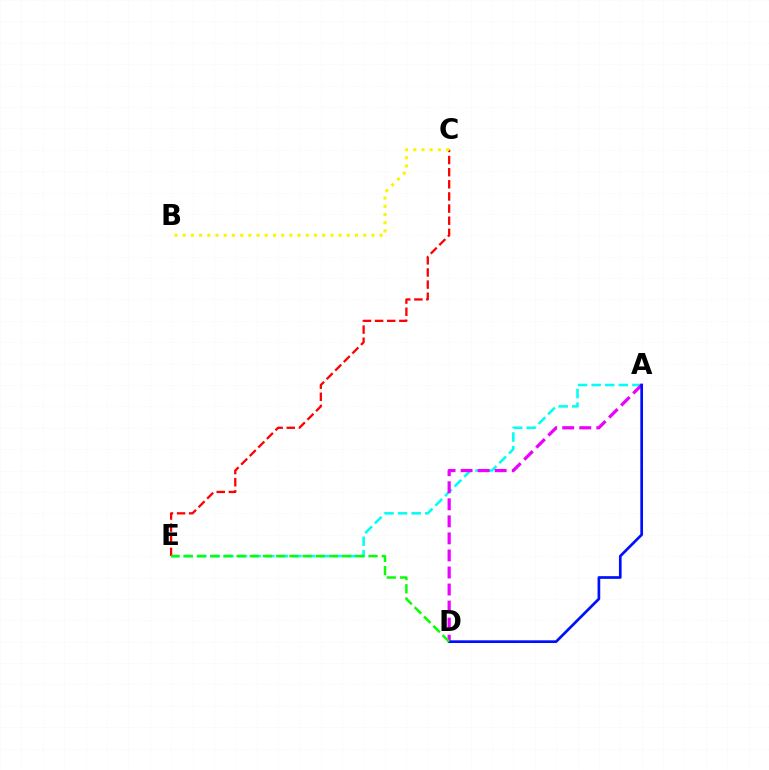{('A', 'E'): [{'color': '#00fff6', 'line_style': 'dashed', 'thickness': 1.85}], ('A', 'D'): [{'color': '#ee00ff', 'line_style': 'dashed', 'thickness': 2.32}, {'color': '#0010ff', 'line_style': 'solid', 'thickness': 1.94}], ('C', 'E'): [{'color': '#ff0000', 'line_style': 'dashed', 'thickness': 1.65}], ('B', 'C'): [{'color': '#fcf500', 'line_style': 'dotted', 'thickness': 2.23}], ('D', 'E'): [{'color': '#08ff00', 'line_style': 'dashed', 'thickness': 1.79}]}